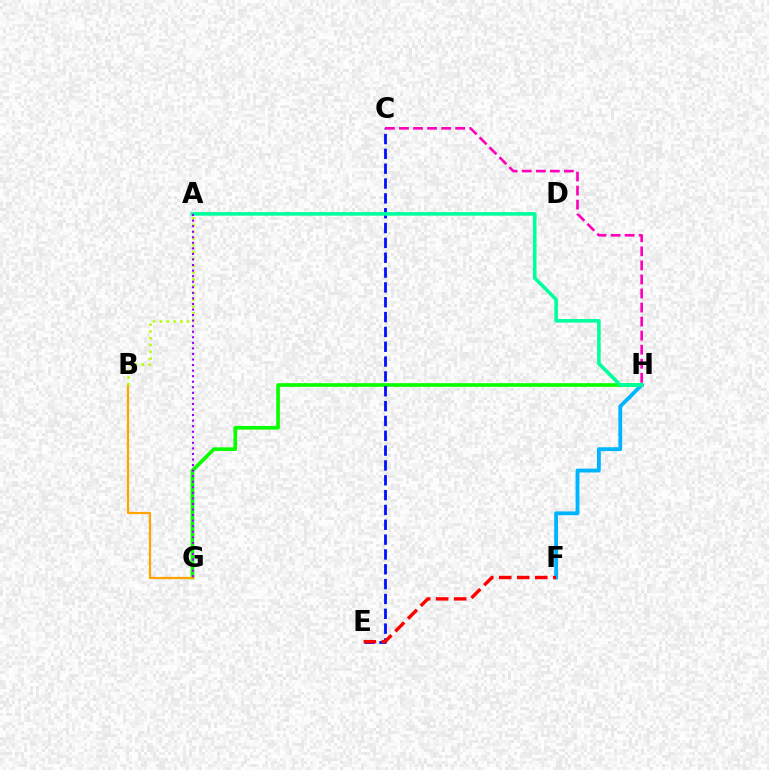{('G', 'H'): [{'color': '#08ff00', 'line_style': 'solid', 'thickness': 2.63}], ('B', 'G'): [{'color': '#ffa500', 'line_style': 'solid', 'thickness': 1.61}], ('F', 'H'): [{'color': '#00b5ff', 'line_style': 'solid', 'thickness': 2.76}], ('A', 'B'): [{'color': '#b3ff00', 'line_style': 'dotted', 'thickness': 1.85}], ('C', 'E'): [{'color': '#0010ff', 'line_style': 'dashed', 'thickness': 2.02}], ('C', 'H'): [{'color': '#ff00bd', 'line_style': 'dashed', 'thickness': 1.91}], ('E', 'F'): [{'color': '#ff0000', 'line_style': 'dashed', 'thickness': 2.44}], ('A', 'H'): [{'color': '#00ff9d', 'line_style': 'solid', 'thickness': 2.6}], ('A', 'G'): [{'color': '#9b00ff', 'line_style': 'dotted', 'thickness': 1.51}]}